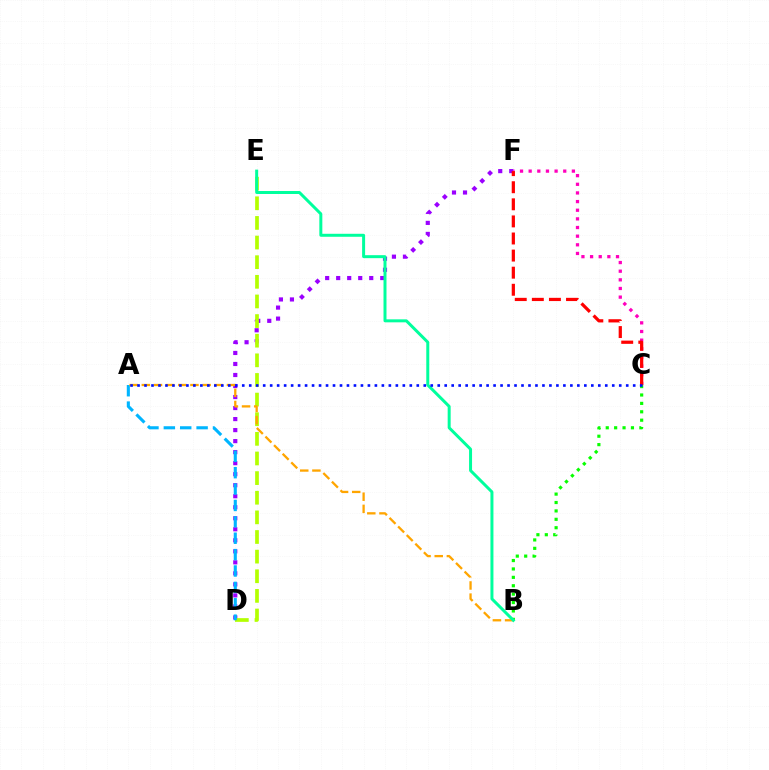{('D', 'F'): [{'color': '#9b00ff', 'line_style': 'dotted', 'thickness': 2.99}], ('B', 'C'): [{'color': '#08ff00', 'line_style': 'dotted', 'thickness': 2.28}], ('D', 'E'): [{'color': '#b3ff00', 'line_style': 'dashed', 'thickness': 2.67}], ('A', 'D'): [{'color': '#00b5ff', 'line_style': 'dashed', 'thickness': 2.23}], ('C', 'F'): [{'color': '#ff00bd', 'line_style': 'dotted', 'thickness': 2.35}, {'color': '#ff0000', 'line_style': 'dashed', 'thickness': 2.32}], ('A', 'B'): [{'color': '#ffa500', 'line_style': 'dashed', 'thickness': 1.65}], ('B', 'E'): [{'color': '#00ff9d', 'line_style': 'solid', 'thickness': 2.15}], ('A', 'C'): [{'color': '#0010ff', 'line_style': 'dotted', 'thickness': 1.9}]}